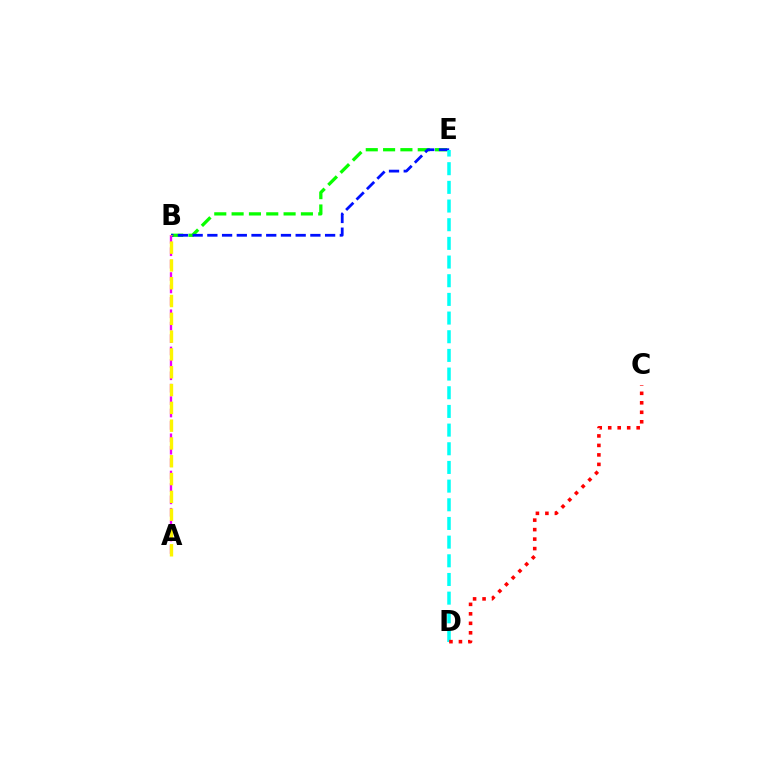{('B', 'E'): [{'color': '#08ff00', 'line_style': 'dashed', 'thickness': 2.35}, {'color': '#0010ff', 'line_style': 'dashed', 'thickness': 2.0}], ('A', 'B'): [{'color': '#ee00ff', 'line_style': 'dashed', 'thickness': 1.69}, {'color': '#fcf500', 'line_style': 'dashed', 'thickness': 2.42}], ('D', 'E'): [{'color': '#00fff6', 'line_style': 'dashed', 'thickness': 2.54}], ('C', 'D'): [{'color': '#ff0000', 'line_style': 'dotted', 'thickness': 2.58}]}